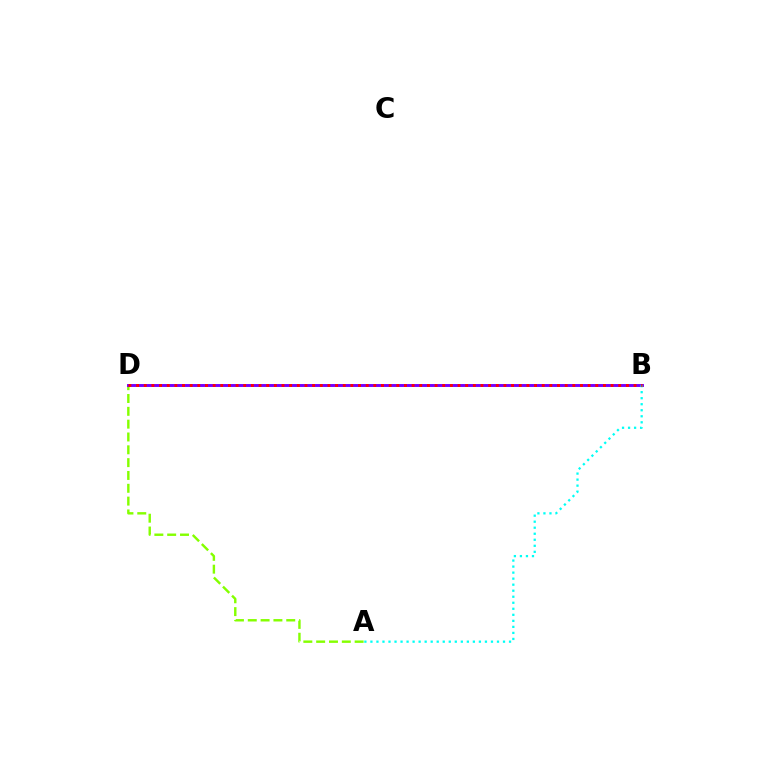{('A', 'D'): [{'color': '#84ff00', 'line_style': 'dashed', 'thickness': 1.74}], ('B', 'D'): [{'color': '#7200ff', 'line_style': 'solid', 'thickness': 2.1}, {'color': '#ff0000', 'line_style': 'dotted', 'thickness': 2.08}], ('A', 'B'): [{'color': '#00fff6', 'line_style': 'dotted', 'thickness': 1.64}]}